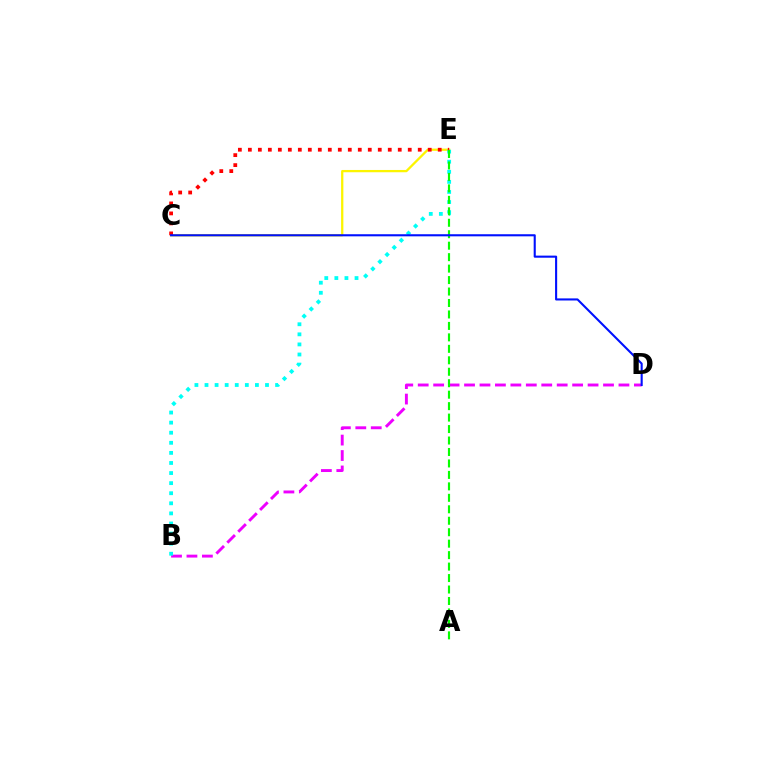{('B', 'D'): [{'color': '#ee00ff', 'line_style': 'dashed', 'thickness': 2.1}], ('C', 'E'): [{'color': '#fcf500', 'line_style': 'solid', 'thickness': 1.64}, {'color': '#ff0000', 'line_style': 'dotted', 'thickness': 2.71}], ('B', 'E'): [{'color': '#00fff6', 'line_style': 'dotted', 'thickness': 2.74}], ('A', 'E'): [{'color': '#08ff00', 'line_style': 'dashed', 'thickness': 1.56}], ('C', 'D'): [{'color': '#0010ff', 'line_style': 'solid', 'thickness': 1.51}]}